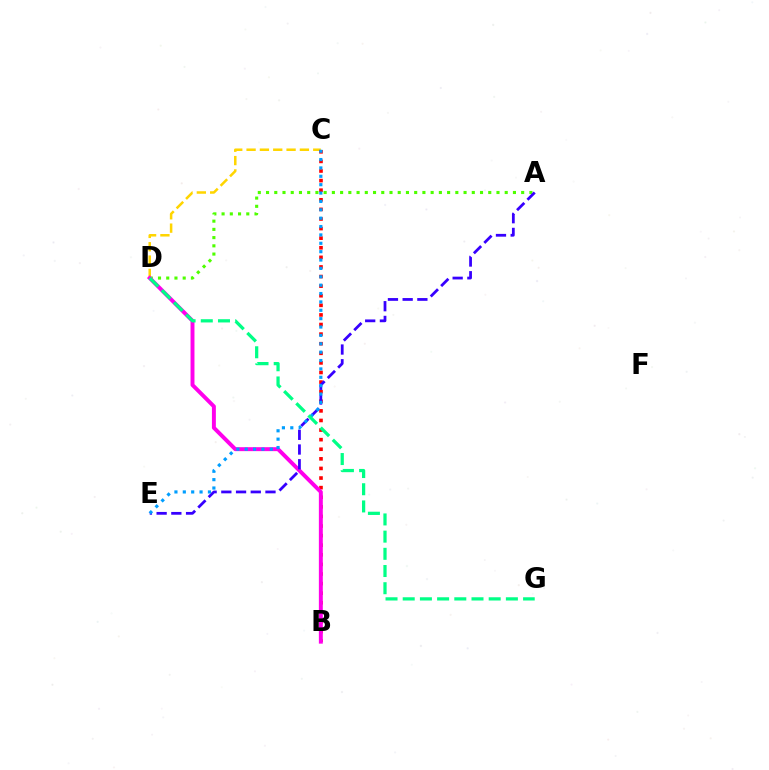{('A', 'D'): [{'color': '#4fff00', 'line_style': 'dotted', 'thickness': 2.24}], ('C', 'D'): [{'color': '#ffd500', 'line_style': 'dashed', 'thickness': 1.81}], ('B', 'C'): [{'color': '#ff0000', 'line_style': 'dotted', 'thickness': 2.61}], ('B', 'D'): [{'color': '#ff00ed', 'line_style': 'solid', 'thickness': 2.84}], ('A', 'E'): [{'color': '#3700ff', 'line_style': 'dashed', 'thickness': 2.0}], ('C', 'E'): [{'color': '#009eff', 'line_style': 'dotted', 'thickness': 2.28}], ('D', 'G'): [{'color': '#00ff86', 'line_style': 'dashed', 'thickness': 2.34}]}